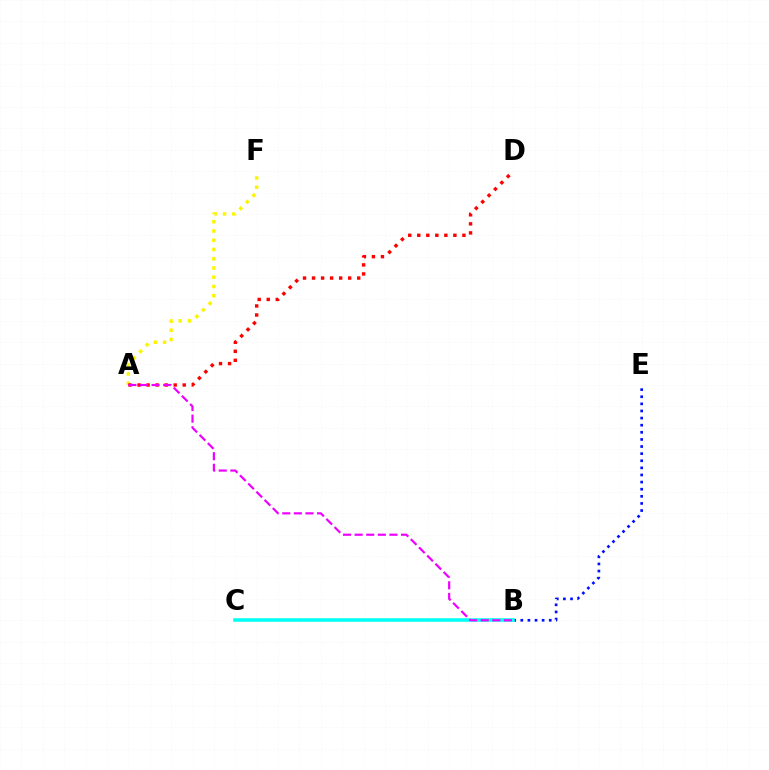{('B', 'E'): [{'color': '#0010ff', 'line_style': 'dotted', 'thickness': 1.93}], ('A', 'F'): [{'color': '#fcf500', 'line_style': 'dotted', 'thickness': 2.51}], ('A', 'D'): [{'color': '#ff0000', 'line_style': 'dotted', 'thickness': 2.45}], ('B', 'C'): [{'color': '#08ff00', 'line_style': 'solid', 'thickness': 1.54}, {'color': '#00fff6', 'line_style': 'solid', 'thickness': 2.55}], ('A', 'B'): [{'color': '#ee00ff', 'line_style': 'dashed', 'thickness': 1.58}]}